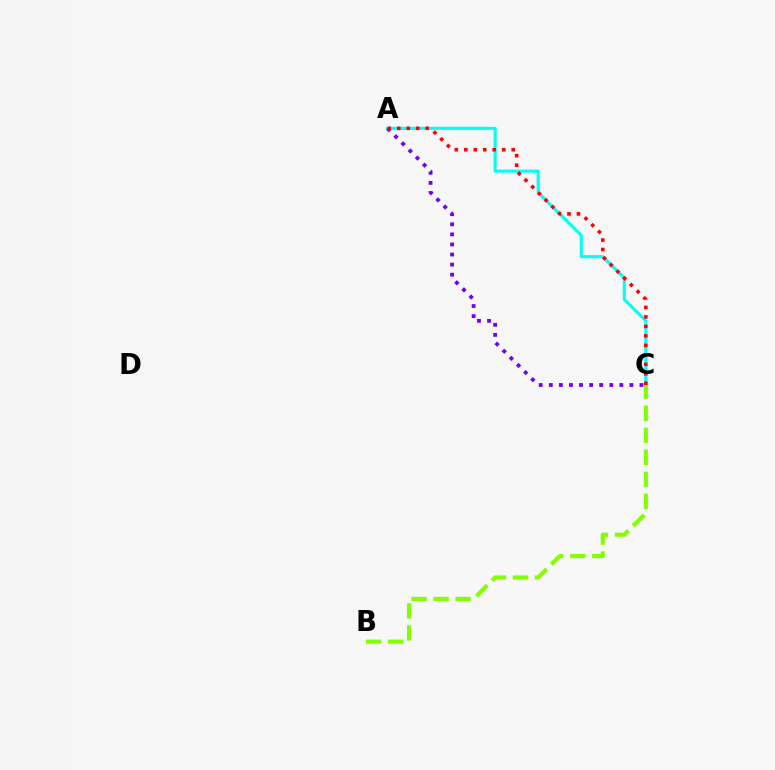{('A', 'C'): [{'color': '#00fff6', 'line_style': 'solid', 'thickness': 2.21}, {'color': '#7200ff', 'line_style': 'dotted', 'thickness': 2.74}, {'color': '#ff0000', 'line_style': 'dotted', 'thickness': 2.58}], ('B', 'C'): [{'color': '#84ff00', 'line_style': 'dashed', 'thickness': 2.99}]}